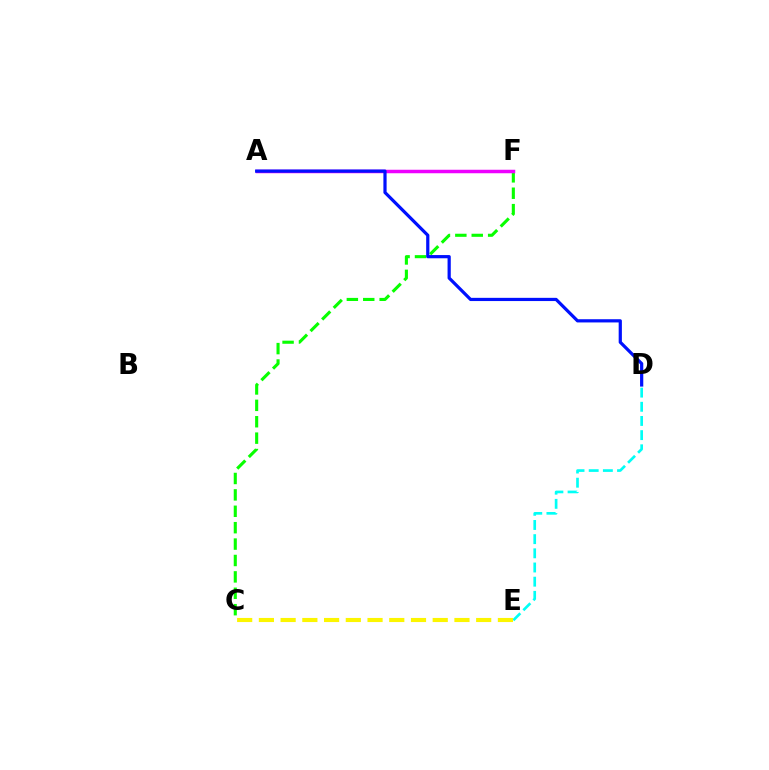{('D', 'E'): [{'color': '#00fff6', 'line_style': 'dashed', 'thickness': 1.93}], ('A', 'F'): [{'color': '#ff0000', 'line_style': 'dashed', 'thickness': 2.06}, {'color': '#ee00ff', 'line_style': 'solid', 'thickness': 2.52}], ('C', 'F'): [{'color': '#08ff00', 'line_style': 'dashed', 'thickness': 2.23}], ('C', 'E'): [{'color': '#fcf500', 'line_style': 'dashed', 'thickness': 2.95}], ('A', 'D'): [{'color': '#0010ff', 'line_style': 'solid', 'thickness': 2.31}]}